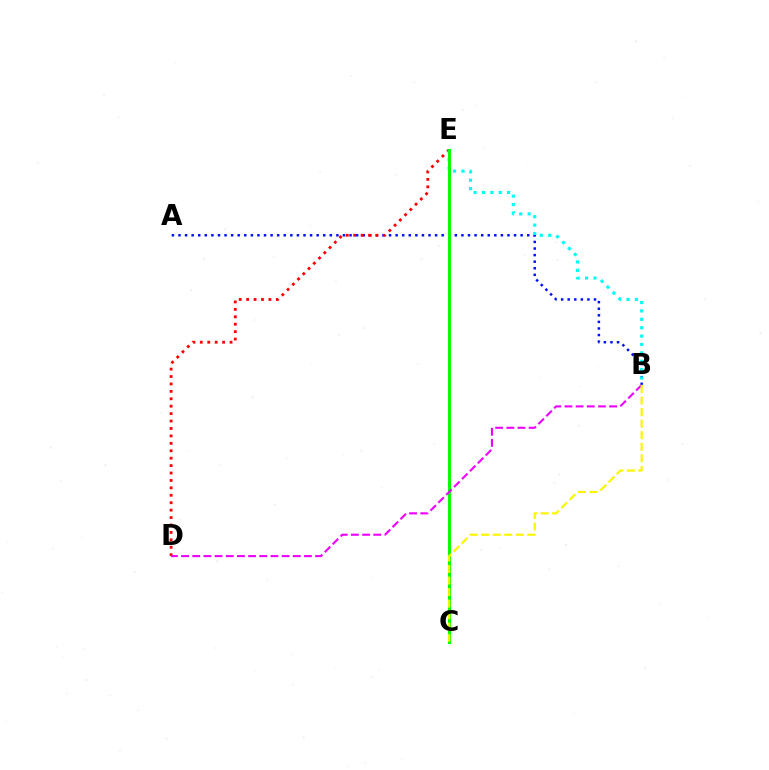{('A', 'B'): [{'color': '#0010ff', 'line_style': 'dotted', 'thickness': 1.79}], ('D', 'E'): [{'color': '#ff0000', 'line_style': 'dotted', 'thickness': 2.02}], ('B', 'E'): [{'color': '#00fff6', 'line_style': 'dotted', 'thickness': 2.28}], ('C', 'E'): [{'color': '#08ff00', 'line_style': 'solid', 'thickness': 2.2}], ('B', 'D'): [{'color': '#ee00ff', 'line_style': 'dashed', 'thickness': 1.52}], ('B', 'C'): [{'color': '#fcf500', 'line_style': 'dashed', 'thickness': 1.57}]}